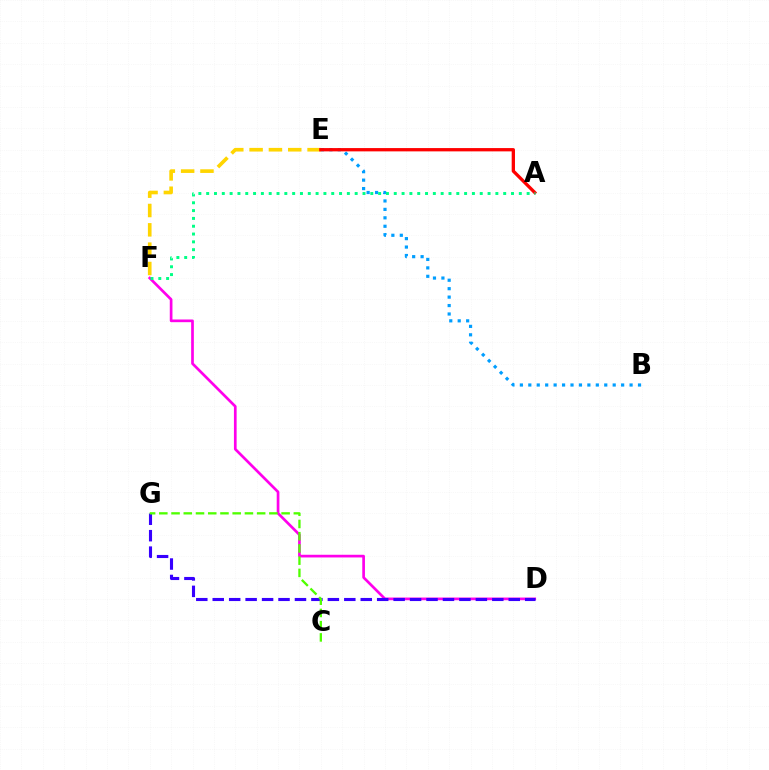{('D', 'F'): [{'color': '#ff00ed', 'line_style': 'solid', 'thickness': 1.94}], ('D', 'G'): [{'color': '#3700ff', 'line_style': 'dashed', 'thickness': 2.23}], ('E', 'F'): [{'color': '#ffd500', 'line_style': 'dashed', 'thickness': 2.63}], ('B', 'E'): [{'color': '#009eff', 'line_style': 'dotted', 'thickness': 2.29}], ('A', 'E'): [{'color': '#ff0000', 'line_style': 'solid', 'thickness': 2.38}], ('A', 'F'): [{'color': '#00ff86', 'line_style': 'dotted', 'thickness': 2.12}], ('C', 'G'): [{'color': '#4fff00', 'line_style': 'dashed', 'thickness': 1.66}]}